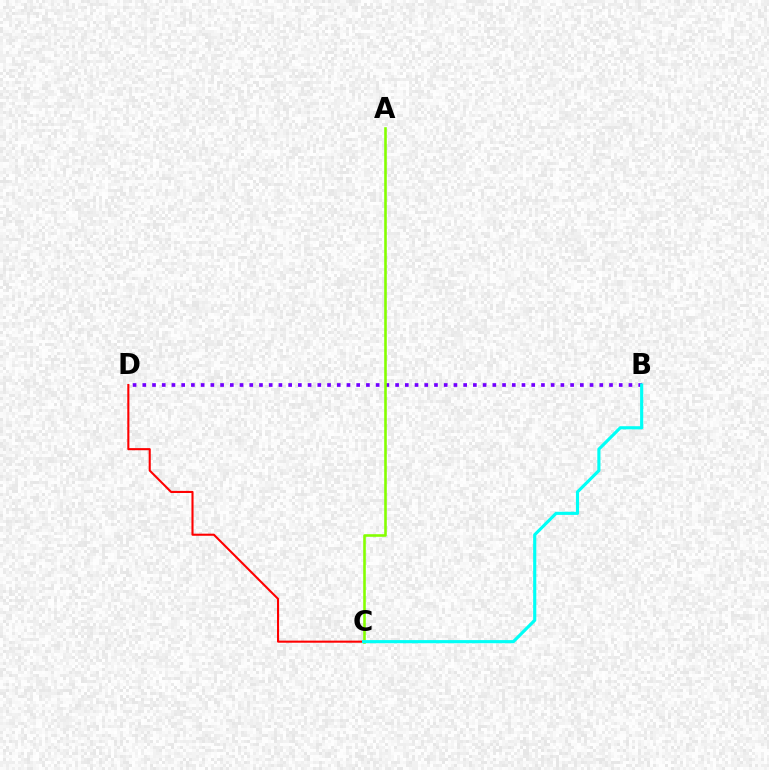{('B', 'D'): [{'color': '#7200ff', 'line_style': 'dotted', 'thickness': 2.64}], ('C', 'D'): [{'color': '#ff0000', 'line_style': 'solid', 'thickness': 1.51}], ('A', 'C'): [{'color': '#84ff00', 'line_style': 'solid', 'thickness': 1.87}], ('B', 'C'): [{'color': '#00fff6', 'line_style': 'solid', 'thickness': 2.26}]}